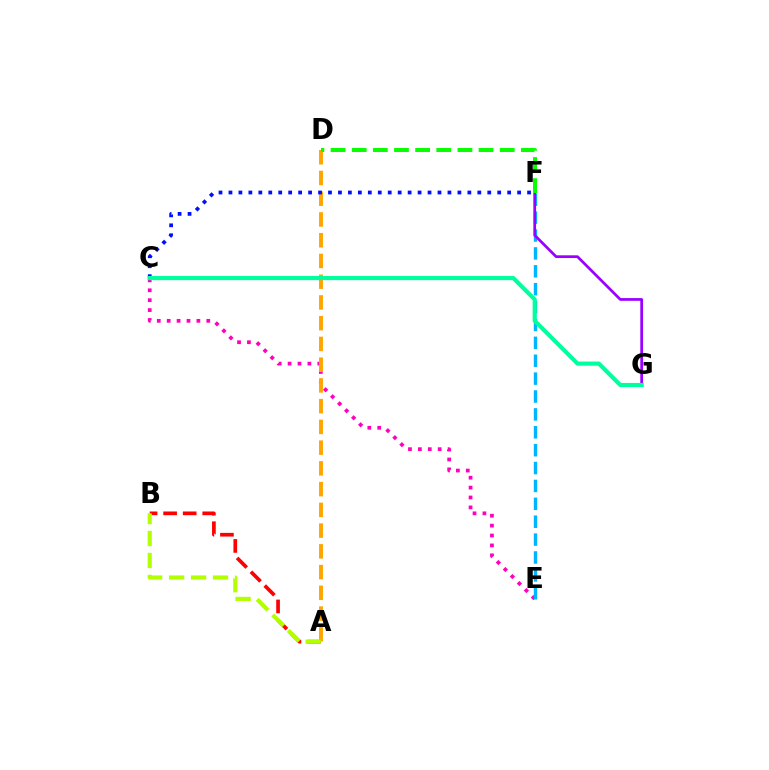{('C', 'E'): [{'color': '#ff00bd', 'line_style': 'dotted', 'thickness': 2.69}], ('A', 'B'): [{'color': '#ff0000', 'line_style': 'dashed', 'thickness': 2.66}, {'color': '#b3ff00', 'line_style': 'dashed', 'thickness': 2.98}], ('A', 'D'): [{'color': '#ffa500', 'line_style': 'dashed', 'thickness': 2.82}], ('E', 'F'): [{'color': '#00b5ff', 'line_style': 'dashed', 'thickness': 2.43}], ('F', 'G'): [{'color': '#9b00ff', 'line_style': 'solid', 'thickness': 1.97}], ('C', 'F'): [{'color': '#0010ff', 'line_style': 'dotted', 'thickness': 2.7}], ('D', 'F'): [{'color': '#08ff00', 'line_style': 'dashed', 'thickness': 2.87}], ('C', 'G'): [{'color': '#00ff9d', 'line_style': 'solid', 'thickness': 2.98}]}